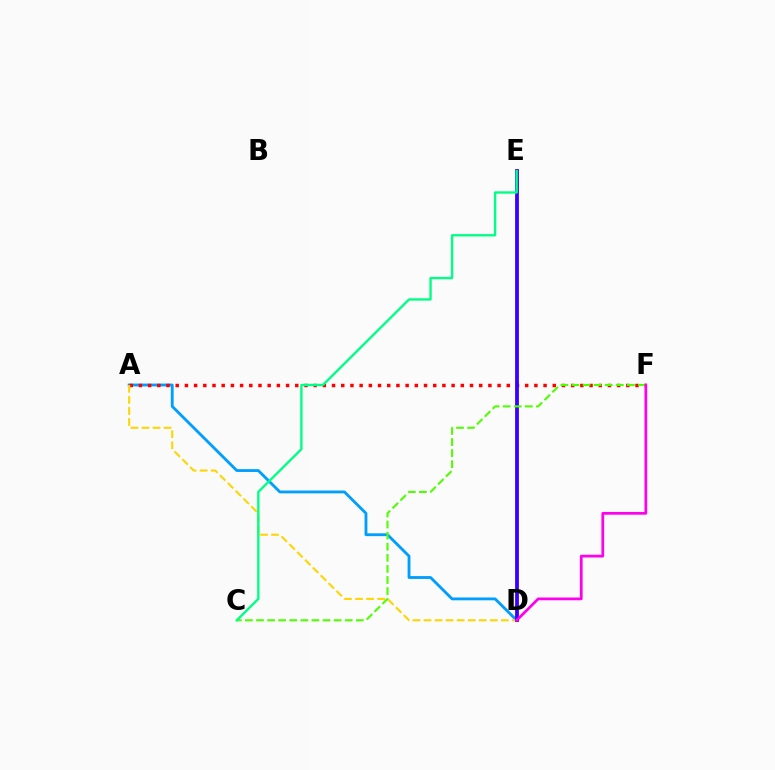{('A', 'D'): [{'color': '#009eff', 'line_style': 'solid', 'thickness': 2.04}, {'color': '#ffd500', 'line_style': 'dashed', 'thickness': 1.5}], ('A', 'F'): [{'color': '#ff0000', 'line_style': 'dotted', 'thickness': 2.5}], ('D', 'E'): [{'color': '#3700ff', 'line_style': 'solid', 'thickness': 2.73}], ('C', 'F'): [{'color': '#4fff00', 'line_style': 'dashed', 'thickness': 1.51}], ('C', 'E'): [{'color': '#00ff86', 'line_style': 'solid', 'thickness': 1.7}], ('D', 'F'): [{'color': '#ff00ed', 'line_style': 'solid', 'thickness': 1.98}]}